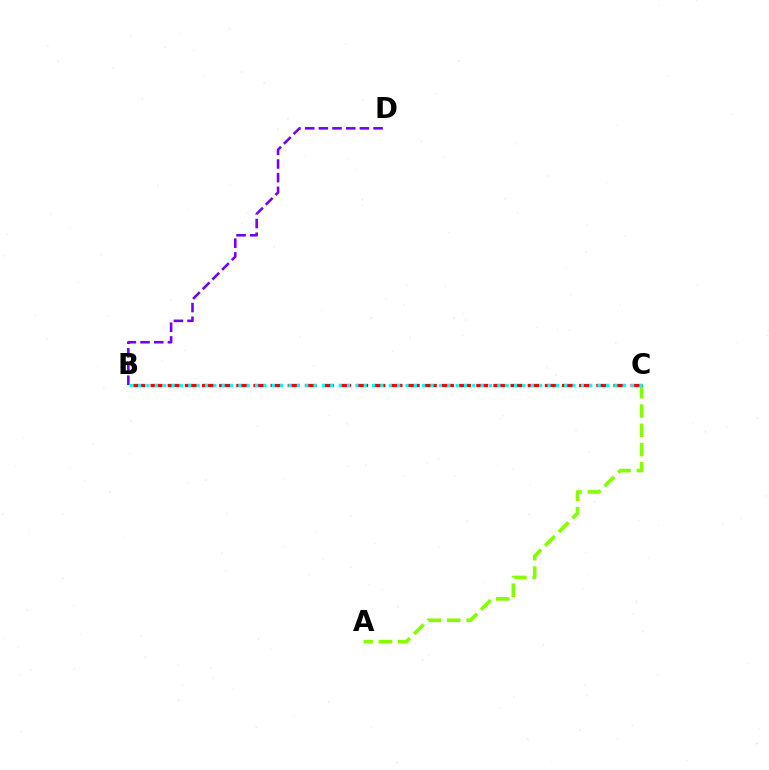{('B', 'D'): [{'color': '#7200ff', 'line_style': 'dashed', 'thickness': 1.86}], ('A', 'C'): [{'color': '#84ff00', 'line_style': 'dashed', 'thickness': 2.62}], ('B', 'C'): [{'color': '#ff0000', 'line_style': 'dashed', 'thickness': 2.33}, {'color': '#00fff6', 'line_style': 'dotted', 'thickness': 2.27}]}